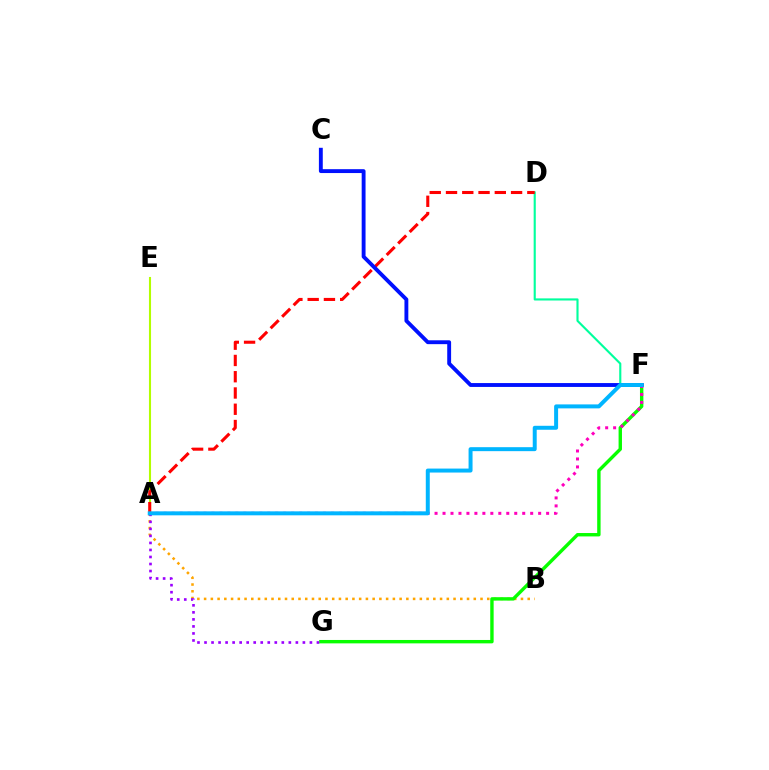{('A', 'B'): [{'color': '#ffa500', 'line_style': 'dotted', 'thickness': 1.83}], ('A', 'E'): [{'color': '#b3ff00', 'line_style': 'solid', 'thickness': 1.51}], ('D', 'F'): [{'color': '#00ff9d', 'line_style': 'solid', 'thickness': 1.53}], ('A', 'D'): [{'color': '#ff0000', 'line_style': 'dashed', 'thickness': 2.21}], ('F', 'G'): [{'color': '#08ff00', 'line_style': 'solid', 'thickness': 2.44}], ('C', 'F'): [{'color': '#0010ff', 'line_style': 'solid', 'thickness': 2.79}], ('A', 'F'): [{'color': '#ff00bd', 'line_style': 'dotted', 'thickness': 2.17}, {'color': '#00b5ff', 'line_style': 'solid', 'thickness': 2.86}], ('A', 'G'): [{'color': '#9b00ff', 'line_style': 'dotted', 'thickness': 1.91}]}